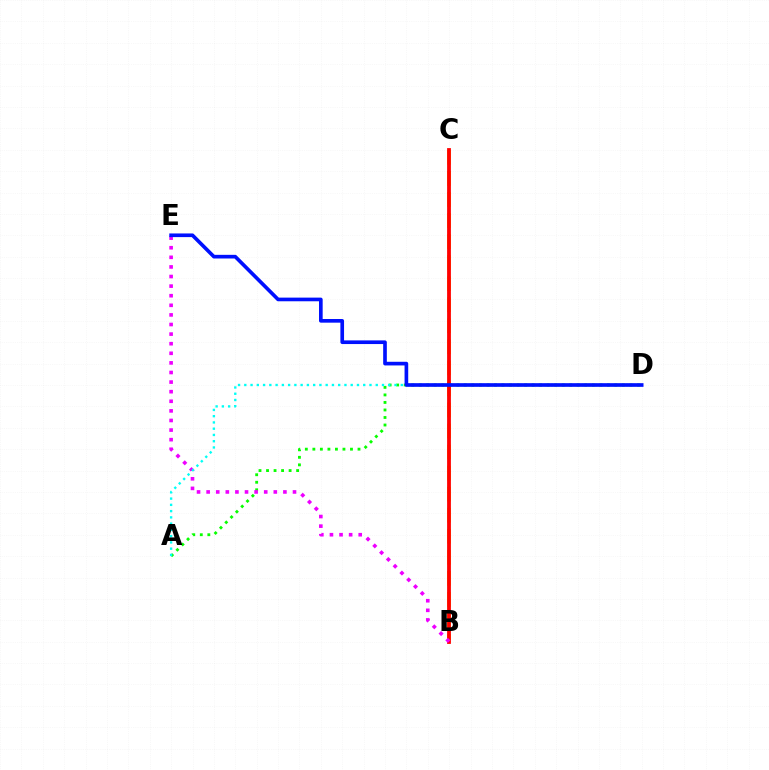{('B', 'C'): [{'color': '#fcf500', 'line_style': 'dashed', 'thickness': 2.86}, {'color': '#ff0000', 'line_style': 'solid', 'thickness': 2.73}], ('A', 'D'): [{'color': '#08ff00', 'line_style': 'dotted', 'thickness': 2.04}, {'color': '#00fff6', 'line_style': 'dotted', 'thickness': 1.7}], ('B', 'E'): [{'color': '#ee00ff', 'line_style': 'dotted', 'thickness': 2.61}], ('D', 'E'): [{'color': '#0010ff', 'line_style': 'solid', 'thickness': 2.63}]}